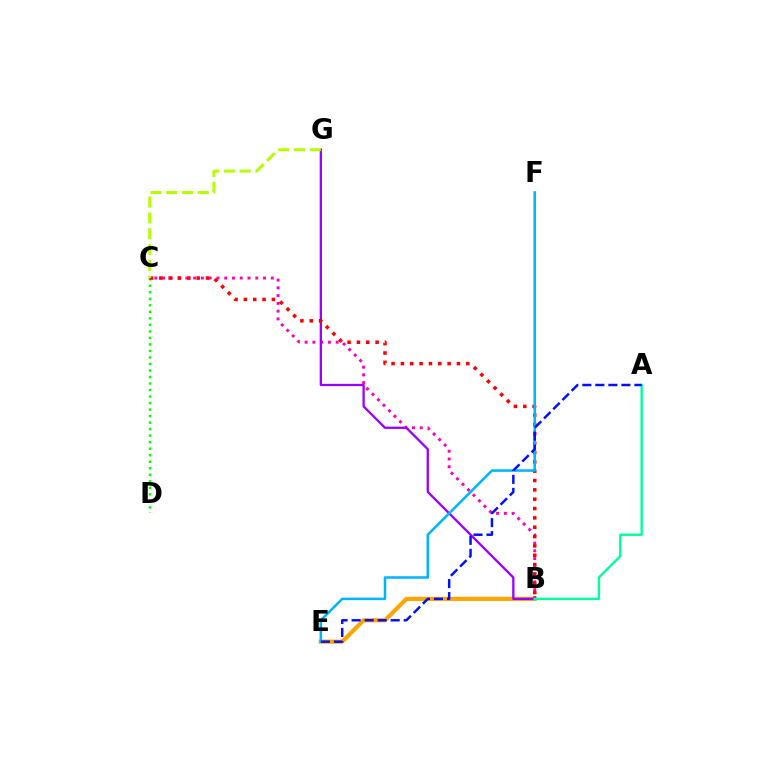{('B', 'E'): [{'color': '#ffa500', 'line_style': 'solid', 'thickness': 2.99}], ('B', 'C'): [{'color': '#ff00bd', 'line_style': 'dotted', 'thickness': 2.11}, {'color': '#ff0000', 'line_style': 'dotted', 'thickness': 2.54}], ('C', 'D'): [{'color': '#08ff00', 'line_style': 'dotted', 'thickness': 1.77}], ('B', 'G'): [{'color': '#9b00ff', 'line_style': 'solid', 'thickness': 1.65}], ('C', 'G'): [{'color': '#b3ff00', 'line_style': 'dashed', 'thickness': 2.15}], ('E', 'F'): [{'color': '#00b5ff', 'line_style': 'solid', 'thickness': 1.82}], ('A', 'B'): [{'color': '#00ff9d', 'line_style': 'solid', 'thickness': 1.71}], ('A', 'E'): [{'color': '#0010ff', 'line_style': 'dashed', 'thickness': 1.77}]}